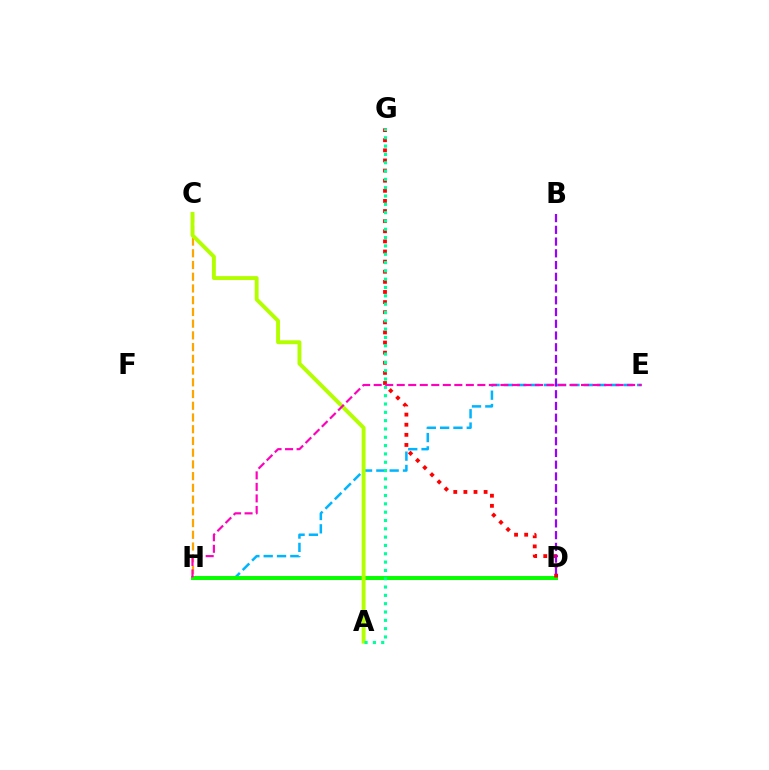{('E', 'H'): [{'color': '#00b5ff', 'line_style': 'dashed', 'thickness': 1.81}, {'color': '#ff00bd', 'line_style': 'dashed', 'thickness': 1.56}], ('D', 'H'): [{'color': '#0010ff', 'line_style': 'solid', 'thickness': 1.81}, {'color': '#08ff00', 'line_style': 'solid', 'thickness': 2.86}], ('C', 'H'): [{'color': '#ffa500', 'line_style': 'dashed', 'thickness': 1.59}], ('D', 'G'): [{'color': '#ff0000', 'line_style': 'dotted', 'thickness': 2.75}], ('A', 'C'): [{'color': '#b3ff00', 'line_style': 'solid', 'thickness': 2.81}], ('A', 'G'): [{'color': '#00ff9d', 'line_style': 'dotted', 'thickness': 2.26}], ('B', 'D'): [{'color': '#9b00ff', 'line_style': 'dashed', 'thickness': 1.6}]}